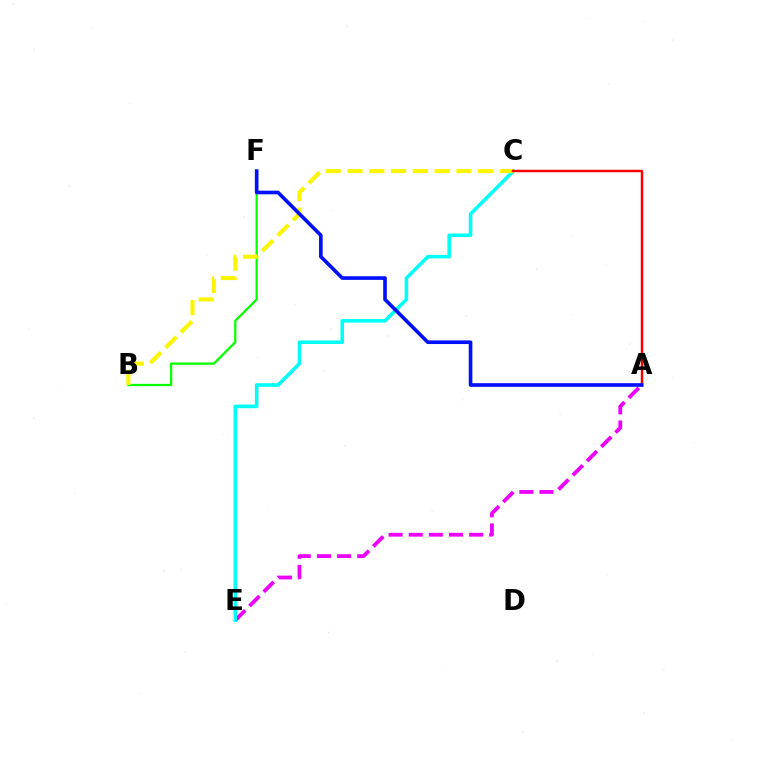{('A', 'E'): [{'color': '#ee00ff', 'line_style': 'dashed', 'thickness': 2.73}], ('B', 'F'): [{'color': '#08ff00', 'line_style': 'solid', 'thickness': 1.63}], ('C', 'E'): [{'color': '#00fff6', 'line_style': 'solid', 'thickness': 2.57}], ('B', 'C'): [{'color': '#fcf500', 'line_style': 'dashed', 'thickness': 2.96}], ('A', 'C'): [{'color': '#ff0000', 'line_style': 'solid', 'thickness': 1.77}], ('A', 'F'): [{'color': '#0010ff', 'line_style': 'solid', 'thickness': 2.62}]}